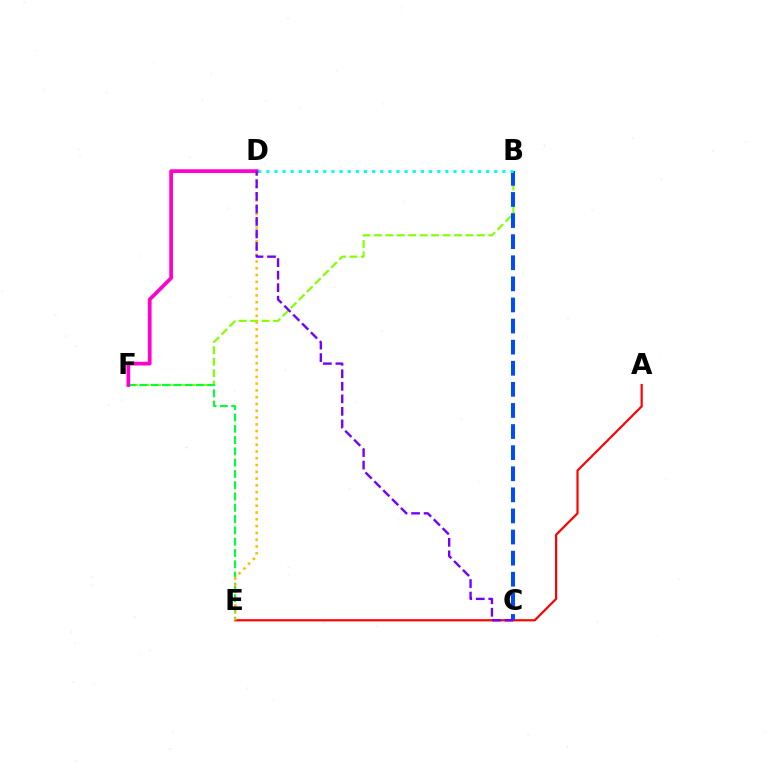{('B', 'F'): [{'color': '#84ff00', 'line_style': 'dashed', 'thickness': 1.55}], ('A', 'E'): [{'color': '#ff0000', 'line_style': 'solid', 'thickness': 1.57}], ('B', 'C'): [{'color': '#004bff', 'line_style': 'dashed', 'thickness': 2.87}], ('B', 'D'): [{'color': '#00fff6', 'line_style': 'dotted', 'thickness': 2.21}], ('E', 'F'): [{'color': '#00ff39', 'line_style': 'dashed', 'thickness': 1.53}], ('D', 'F'): [{'color': '#ff00cf', 'line_style': 'solid', 'thickness': 2.68}], ('D', 'E'): [{'color': '#ffbd00', 'line_style': 'dotted', 'thickness': 1.84}], ('C', 'D'): [{'color': '#7200ff', 'line_style': 'dashed', 'thickness': 1.7}]}